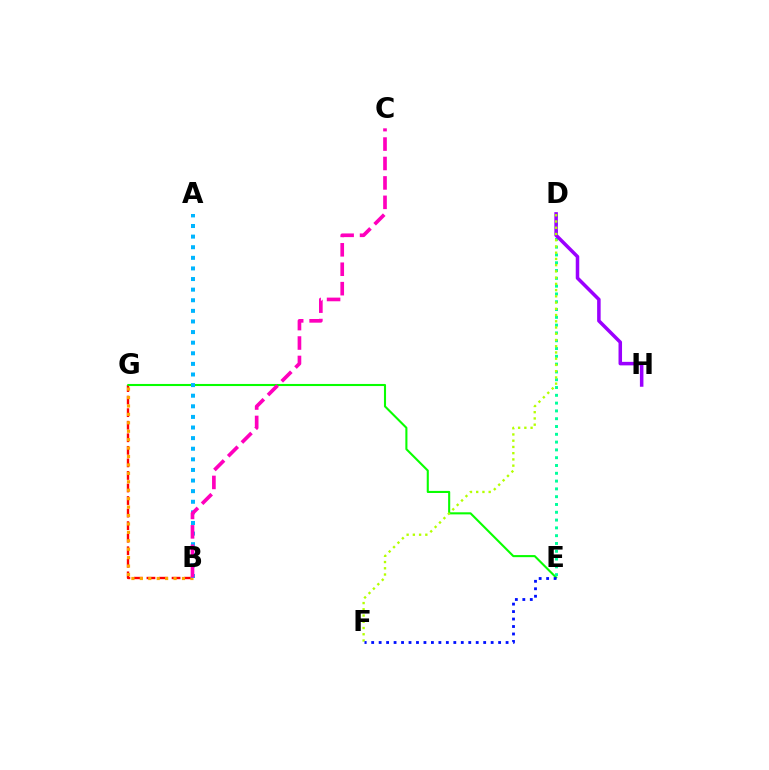{('B', 'G'): [{'color': '#ff0000', 'line_style': 'dashed', 'thickness': 1.71}, {'color': '#ffa500', 'line_style': 'dotted', 'thickness': 2.29}], ('E', 'G'): [{'color': '#08ff00', 'line_style': 'solid', 'thickness': 1.51}], ('D', 'E'): [{'color': '#00ff9d', 'line_style': 'dotted', 'thickness': 2.12}], ('A', 'B'): [{'color': '#00b5ff', 'line_style': 'dotted', 'thickness': 2.88}], ('D', 'H'): [{'color': '#9b00ff', 'line_style': 'solid', 'thickness': 2.53}], ('D', 'F'): [{'color': '#b3ff00', 'line_style': 'dotted', 'thickness': 1.69}], ('B', 'C'): [{'color': '#ff00bd', 'line_style': 'dashed', 'thickness': 2.64}], ('E', 'F'): [{'color': '#0010ff', 'line_style': 'dotted', 'thickness': 2.03}]}